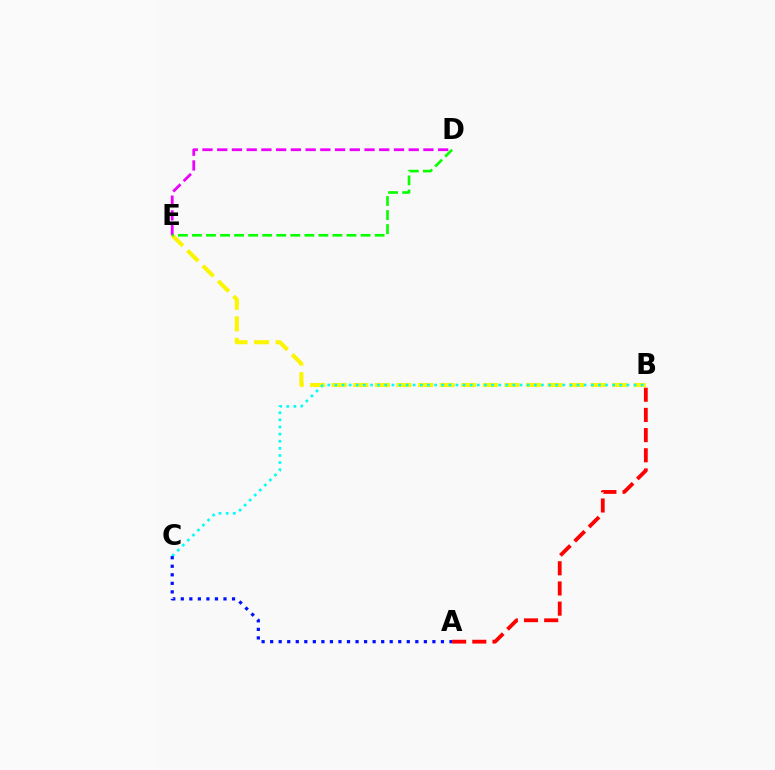{('B', 'E'): [{'color': '#fcf500', 'line_style': 'dashed', 'thickness': 2.93}], ('D', 'E'): [{'color': '#ee00ff', 'line_style': 'dashed', 'thickness': 2.0}, {'color': '#08ff00', 'line_style': 'dashed', 'thickness': 1.91}], ('A', 'B'): [{'color': '#ff0000', 'line_style': 'dashed', 'thickness': 2.74}], ('B', 'C'): [{'color': '#00fff6', 'line_style': 'dotted', 'thickness': 1.93}], ('A', 'C'): [{'color': '#0010ff', 'line_style': 'dotted', 'thickness': 2.32}]}